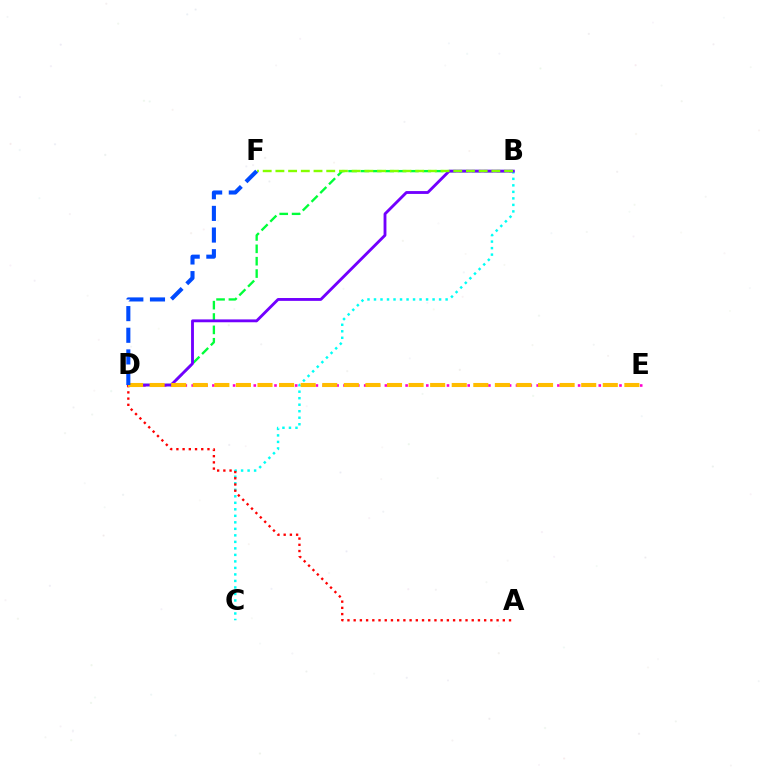{('D', 'E'): [{'color': '#ff00cf', 'line_style': 'dotted', 'thickness': 1.87}, {'color': '#ffbd00', 'line_style': 'dashed', 'thickness': 2.93}], ('B', 'D'): [{'color': '#00ff39', 'line_style': 'dashed', 'thickness': 1.68}, {'color': '#7200ff', 'line_style': 'solid', 'thickness': 2.05}], ('B', 'C'): [{'color': '#00fff6', 'line_style': 'dotted', 'thickness': 1.77}], ('B', 'F'): [{'color': '#84ff00', 'line_style': 'dashed', 'thickness': 1.73}], ('A', 'D'): [{'color': '#ff0000', 'line_style': 'dotted', 'thickness': 1.69}], ('D', 'F'): [{'color': '#004bff', 'line_style': 'dashed', 'thickness': 2.94}]}